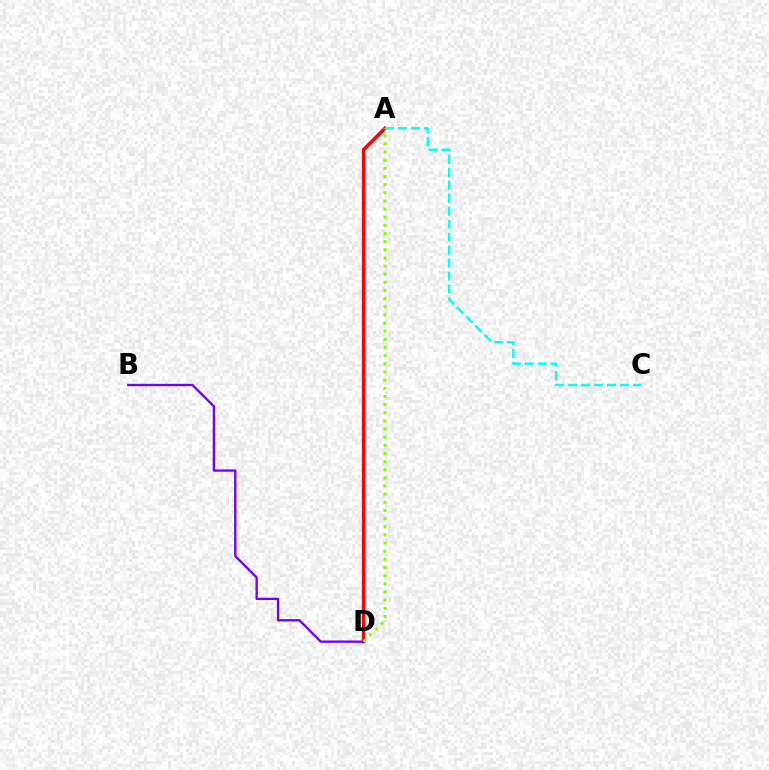{('A', 'D'): [{'color': '#ff0000', 'line_style': 'solid', 'thickness': 2.52}, {'color': '#84ff00', 'line_style': 'dotted', 'thickness': 2.21}], ('B', 'D'): [{'color': '#7200ff', 'line_style': 'solid', 'thickness': 1.68}], ('A', 'C'): [{'color': '#00fff6', 'line_style': 'dashed', 'thickness': 1.76}]}